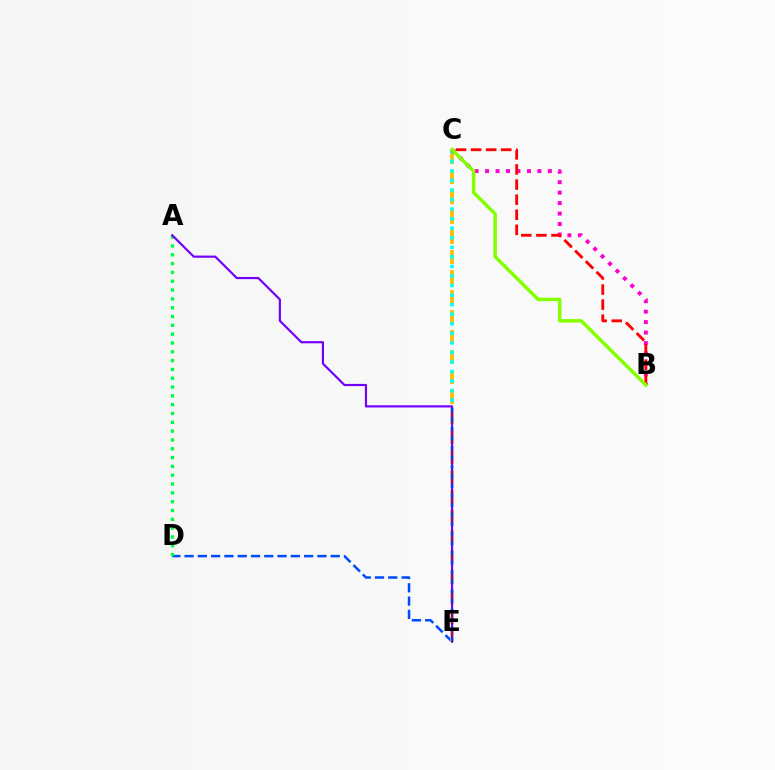{('D', 'E'): [{'color': '#004bff', 'line_style': 'dashed', 'thickness': 1.8}], ('C', 'E'): [{'color': '#ffbd00', 'line_style': 'dashed', 'thickness': 2.72}, {'color': '#00fff6', 'line_style': 'dotted', 'thickness': 2.6}], ('A', 'D'): [{'color': '#00ff39', 'line_style': 'dotted', 'thickness': 2.4}], ('A', 'E'): [{'color': '#7200ff', 'line_style': 'solid', 'thickness': 1.57}], ('B', 'C'): [{'color': '#ff00cf', 'line_style': 'dotted', 'thickness': 2.84}, {'color': '#ff0000', 'line_style': 'dashed', 'thickness': 2.05}, {'color': '#84ff00', 'line_style': 'solid', 'thickness': 2.49}]}